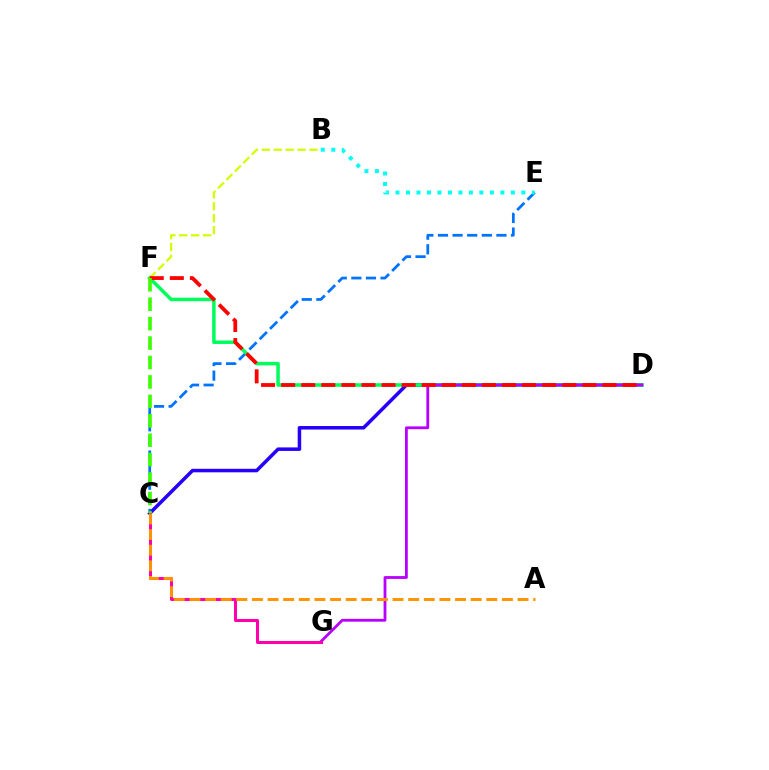{('C', 'D'): [{'color': '#2500ff', 'line_style': 'solid', 'thickness': 2.53}], ('C', 'E'): [{'color': '#0074ff', 'line_style': 'dashed', 'thickness': 1.98}], ('D', 'F'): [{'color': '#00ff5c', 'line_style': 'solid', 'thickness': 2.52}, {'color': '#ff0000', 'line_style': 'dashed', 'thickness': 2.73}], ('B', 'F'): [{'color': '#d1ff00', 'line_style': 'dashed', 'thickness': 1.62}], ('B', 'E'): [{'color': '#00fff6', 'line_style': 'dotted', 'thickness': 2.85}], ('D', 'G'): [{'color': '#b900ff', 'line_style': 'solid', 'thickness': 2.02}], ('C', 'G'): [{'color': '#ff00ac', 'line_style': 'solid', 'thickness': 2.18}], ('A', 'C'): [{'color': '#ff9400', 'line_style': 'dashed', 'thickness': 2.12}], ('C', 'F'): [{'color': '#3dff00', 'line_style': 'dashed', 'thickness': 2.64}]}